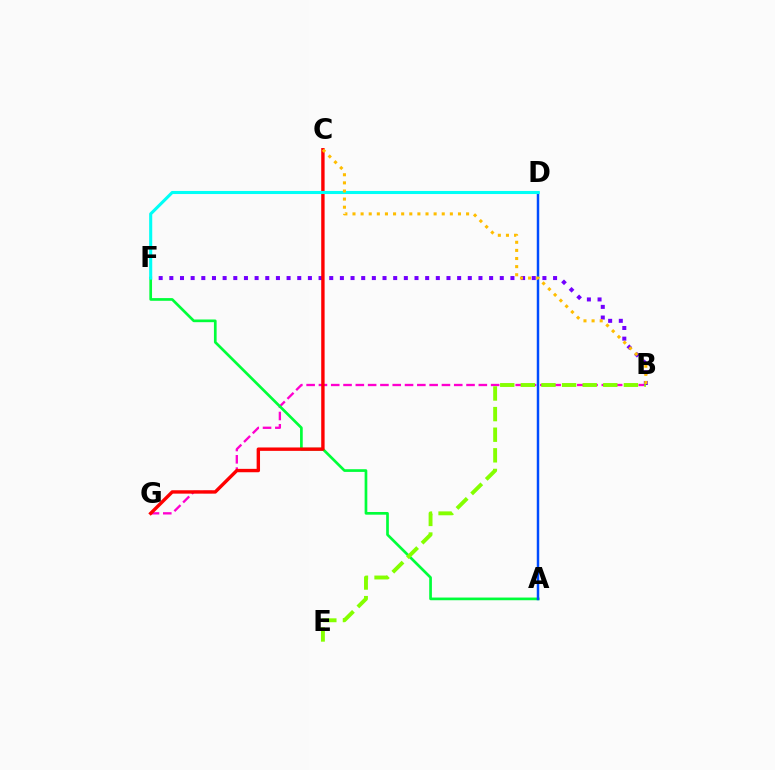{('B', 'G'): [{'color': '#ff00cf', 'line_style': 'dashed', 'thickness': 1.67}], ('B', 'F'): [{'color': '#7200ff', 'line_style': 'dotted', 'thickness': 2.9}], ('A', 'F'): [{'color': '#00ff39', 'line_style': 'solid', 'thickness': 1.94}], ('A', 'D'): [{'color': '#004bff', 'line_style': 'solid', 'thickness': 1.78}], ('C', 'G'): [{'color': '#ff0000', 'line_style': 'solid', 'thickness': 2.44}], ('B', 'E'): [{'color': '#84ff00', 'line_style': 'dashed', 'thickness': 2.8}], ('D', 'F'): [{'color': '#00fff6', 'line_style': 'solid', 'thickness': 2.22}], ('B', 'C'): [{'color': '#ffbd00', 'line_style': 'dotted', 'thickness': 2.2}]}